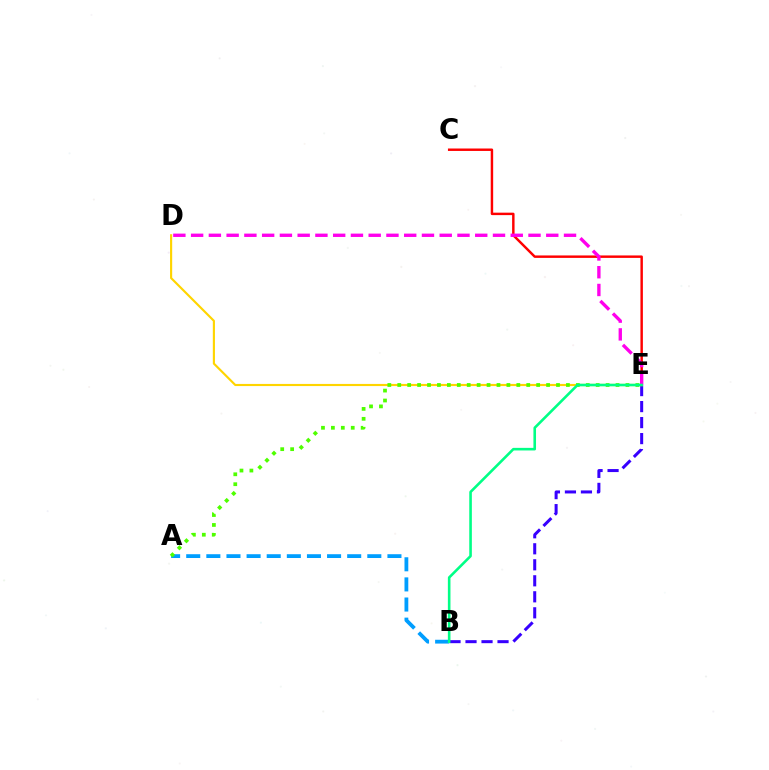{('B', 'E'): [{'color': '#3700ff', 'line_style': 'dashed', 'thickness': 2.17}, {'color': '#00ff86', 'line_style': 'solid', 'thickness': 1.87}], ('A', 'B'): [{'color': '#009eff', 'line_style': 'dashed', 'thickness': 2.73}], ('C', 'E'): [{'color': '#ff0000', 'line_style': 'solid', 'thickness': 1.76}], ('D', 'E'): [{'color': '#ffd500', 'line_style': 'solid', 'thickness': 1.54}, {'color': '#ff00ed', 'line_style': 'dashed', 'thickness': 2.41}], ('A', 'E'): [{'color': '#4fff00', 'line_style': 'dotted', 'thickness': 2.7}]}